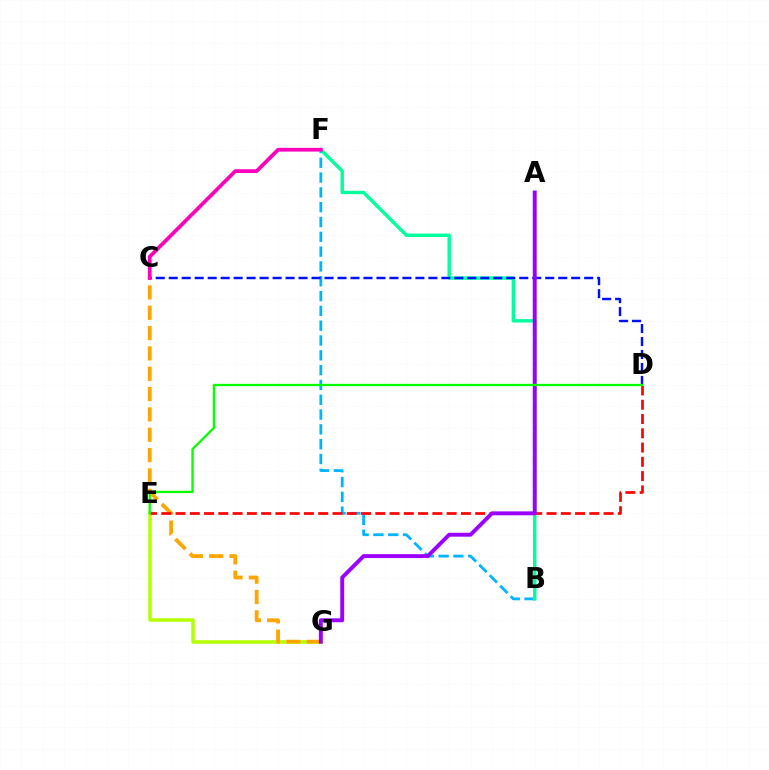{('B', 'F'): [{'color': '#00b5ff', 'line_style': 'dashed', 'thickness': 2.01}, {'color': '#00ff9d', 'line_style': 'solid', 'thickness': 2.46}], ('E', 'G'): [{'color': '#b3ff00', 'line_style': 'solid', 'thickness': 2.53}], ('C', 'G'): [{'color': '#ffa500', 'line_style': 'dashed', 'thickness': 2.76}], ('D', 'E'): [{'color': '#ff0000', 'line_style': 'dashed', 'thickness': 1.94}, {'color': '#08ff00', 'line_style': 'solid', 'thickness': 1.66}], ('C', 'D'): [{'color': '#0010ff', 'line_style': 'dashed', 'thickness': 1.76}], ('C', 'F'): [{'color': '#ff00bd', 'line_style': 'solid', 'thickness': 2.69}], ('A', 'G'): [{'color': '#9b00ff', 'line_style': 'solid', 'thickness': 2.82}]}